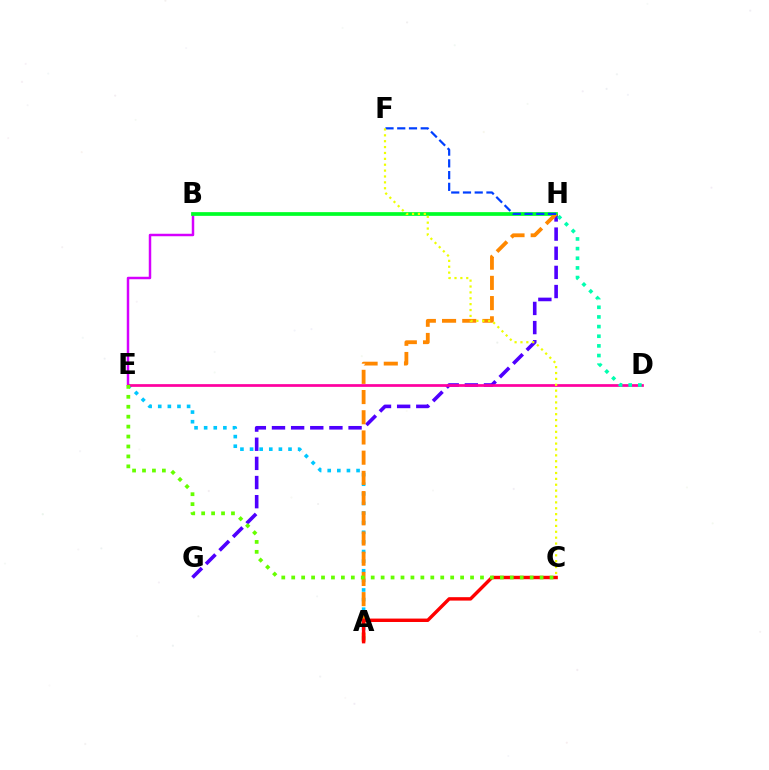{('B', 'E'): [{'color': '#d600ff', 'line_style': 'solid', 'thickness': 1.78}], ('A', 'E'): [{'color': '#00c7ff', 'line_style': 'dotted', 'thickness': 2.61}], ('G', 'H'): [{'color': '#4f00ff', 'line_style': 'dashed', 'thickness': 2.6}], ('B', 'H'): [{'color': '#00ff27', 'line_style': 'solid', 'thickness': 2.68}], ('D', 'E'): [{'color': '#ff00a0', 'line_style': 'solid', 'thickness': 1.96}], ('A', 'H'): [{'color': '#ff8800', 'line_style': 'dashed', 'thickness': 2.75}], ('F', 'H'): [{'color': '#003fff', 'line_style': 'dashed', 'thickness': 1.59}], ('C', 'F'): [{'color': '#eeff00', 'line_style': 'dotted', 'thickness': 1.6}], ('D', 'H'): [{'color': '#00ffaf', 'line_style': 'dotted', 'thickness': 2.62}], ('A', 'C'): [{'color': '#ff0000', 'line_style': 'solid', 'thickness': 2.46}], ('C', 'E'): [{'color': '#66ff00', 'line_style': 'dotted', 'thickness': 2.7}]}